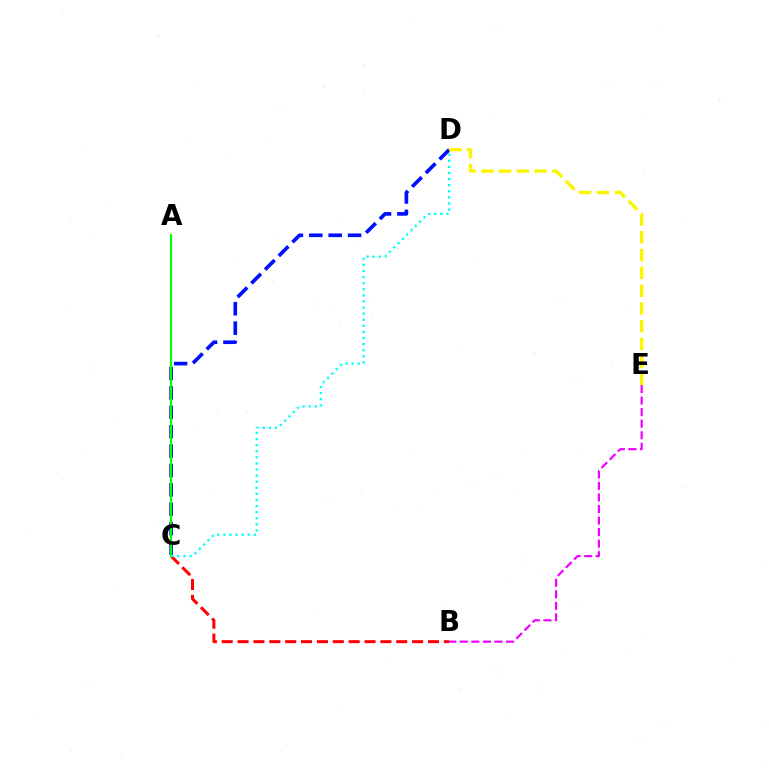{('B', 'E'): [{'color': '#ee00ff', 'line_style': 'dashed', 'thickness': 1.57}], ('C', 'D'): [{'color': '#0010ff', 'line_style': 'dashed', 'thickness': 2.64}, {'color': '#00fff6', 'line_style': 'dotted', 'thickness': 1.66}], ('D', 'E'): [{'color': '#fcf500', 'line_style': 'dashed', 'thickness': 2.41}], ('B', 'C'): [{'color': '#ff0000', 'line_style': 'dashed', 'thickness': 2.16}], ('A', 'C'): [{'color': '#08ff00', 'line_style': 'solid', 'thickness': 1.53}]}